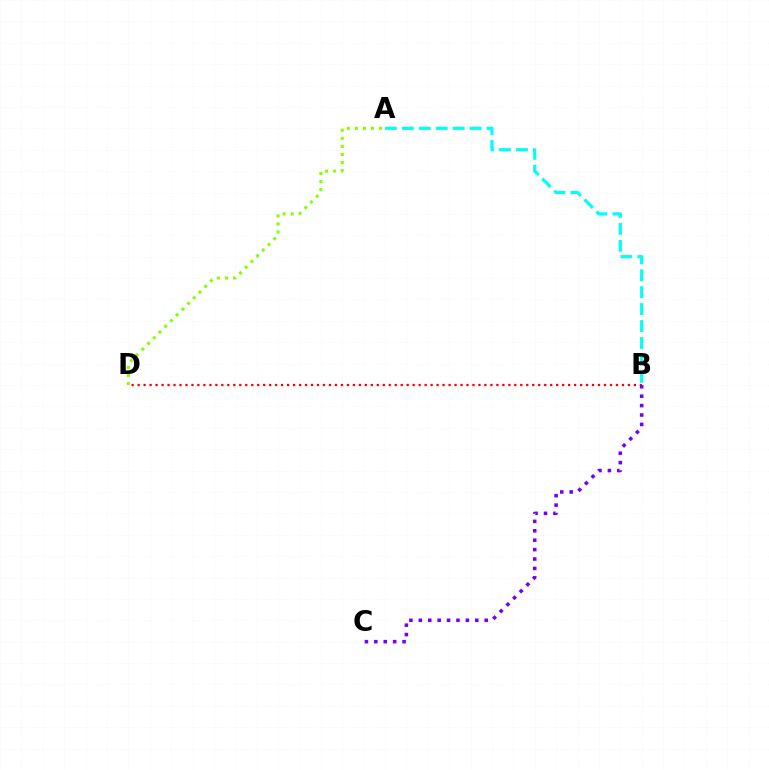{('A', 'D'): [{'color': '#84ff00', 'line_style': 'dotted', 'thickness': 2.19}], ('B', 'D'): [{'color': '#ff0000', 'line_style': 'dotted', 'thickness': 1.62}], ('B', 'C'): [{'color': '#7200ff', 'line_style': 'dotted', 'thickness': 2.56}], ('A', 'B'): [{'color': '#00fff6', 'line_style': 'dashed', 'thickness': 2.3}]}